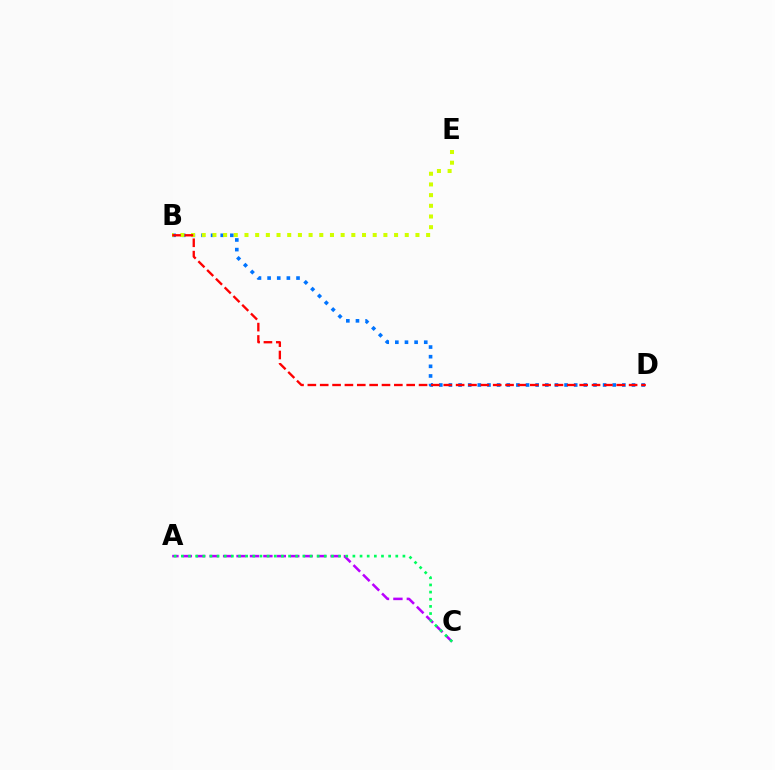{('B', 'D'): [{'color': '#0074ff', 'line_style': 'dotted', 'thickness': 2.62}, {'color': '#ff0000', 'line_style': 'dashed', 'thickness': 1.68}], ('B', 'E'): [{'color': '#d1ff00', 'line_style': 'dotted', 'thickness': 2.9}], ('A', 'C'): [{'color': '#b900ff', 'line_style': 'dashed', 'thickness': 1.82}, {'color': '#00ff5c', 'line_style': 'dotted', 'thickness': 1.94}]}